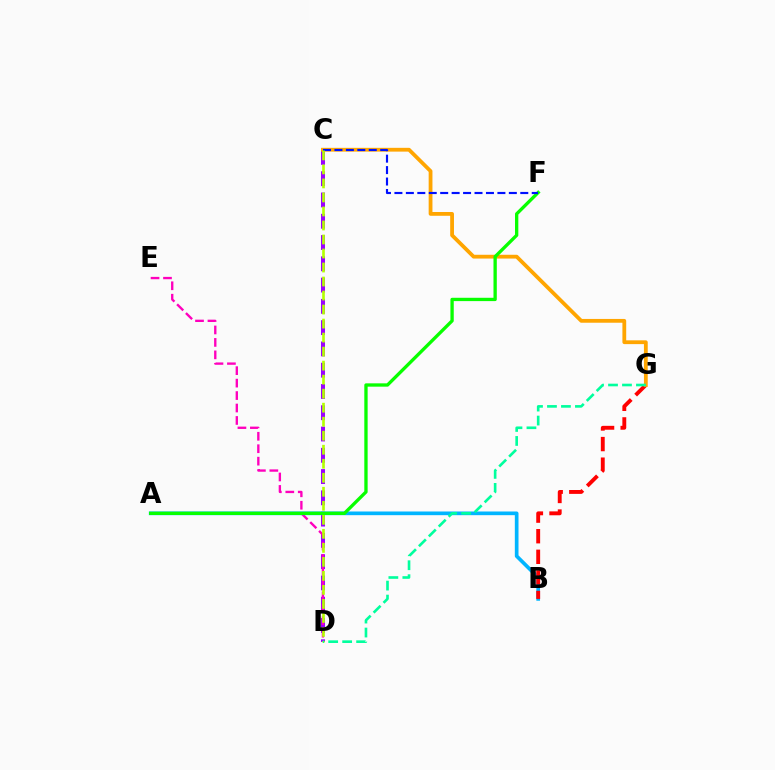{('C', 'D'): [{'color': '#9b00ff', 'line_style': 'dashed', 'thickness': 2.89}, {'color': '#b3ff00', 'line_style': 'dashed', 'thickness': 1.9}], ('D', 'E'): [{'color': '#ff00bd', 'line_style': 'dashed', 'thickness': 1.69}], ('A', 'B'): [{'color': '#00b5ff', 'line_style': 'solid', 'thickness': 2.65}], ('B', 'G'): [{'color': '#ff0000', 'line_style': 'dashed', 'thickness': 2.8}], ('C', 'G'): [{'color': '#ffa500', 'line_style': 'solid', 'thickness': 2.73}], ('A', 'F'): [{'color': '#08ff00', 'line_style': 'solid', 'thickness': 2.39}], ('C', 'F'): [{'color': '#0010ff', 'line_style': 'dashed', 'thickness': 1.55}], ('D', 'G'): [{'color': '#00ff9d', 'line_style': 'dashed', 'thickness': 1.9}]}